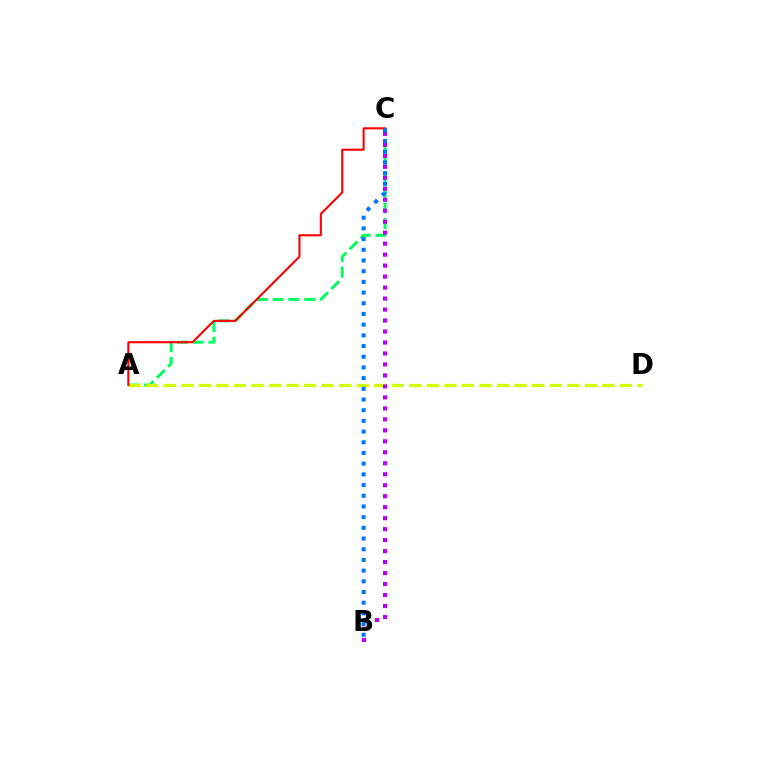{('A', 'C'): [{'color': '#00ff5c', 'line_style': 'dashed', 'thickness': 2.14}, {'color': '#ff0000', 'line_style': 'solid', 'thickness': 1.5}], ('A', 'D'): [{'color': '#d1ff00', 'line_style': 'dashed', 'thickness': 2.38}], ('B', 'C'): [{'color': '#b900ff', 'line_style': 'dotted', 'thickness': 2.98}, {'color': '#0074ff', 'line_style': 'dotted', 'thickness': 2.91}]}